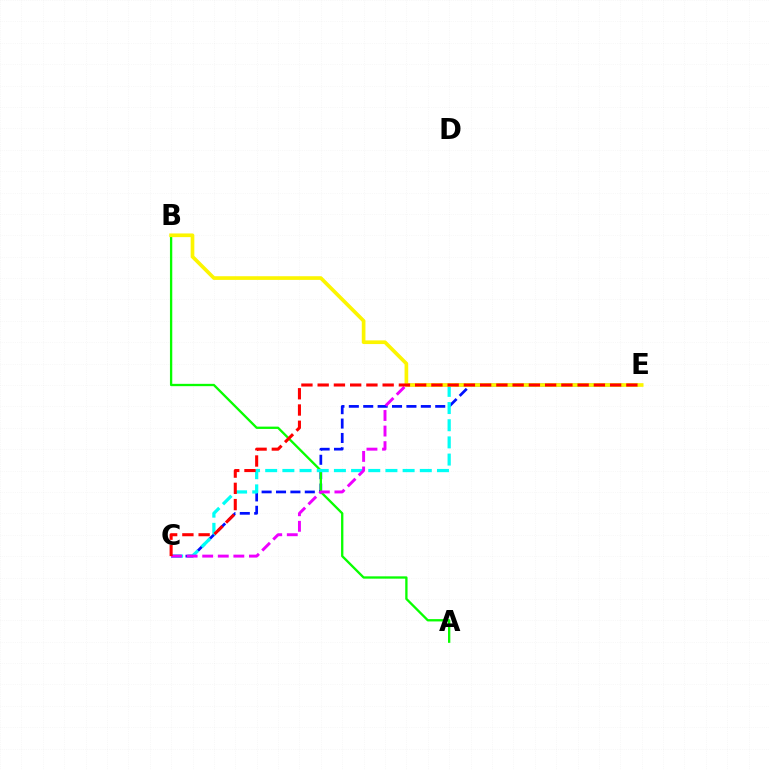{('C', 'E'): [{'color': '#0010ff', 'line_style': 'dashed', 'thickness': 1.96}, {'color': '#00fff6', 'line_style': 'dashed', 'thickness': 2.33}, {'color': '#ee00ff', 'line_style': 'dashed', 'thickness': 2.12}, {'color': '#ff0000', 'line_style': 'dashed', 'thickness': 2.21}], ('A', 'B'): [{'color': '#08ff00', 'line_style': 'solid', 'thickness': 1.67}], ('B', 'E'): [{'color': '#fcf500', 'line_style': 'solid', 'thickness': 2.64}]}